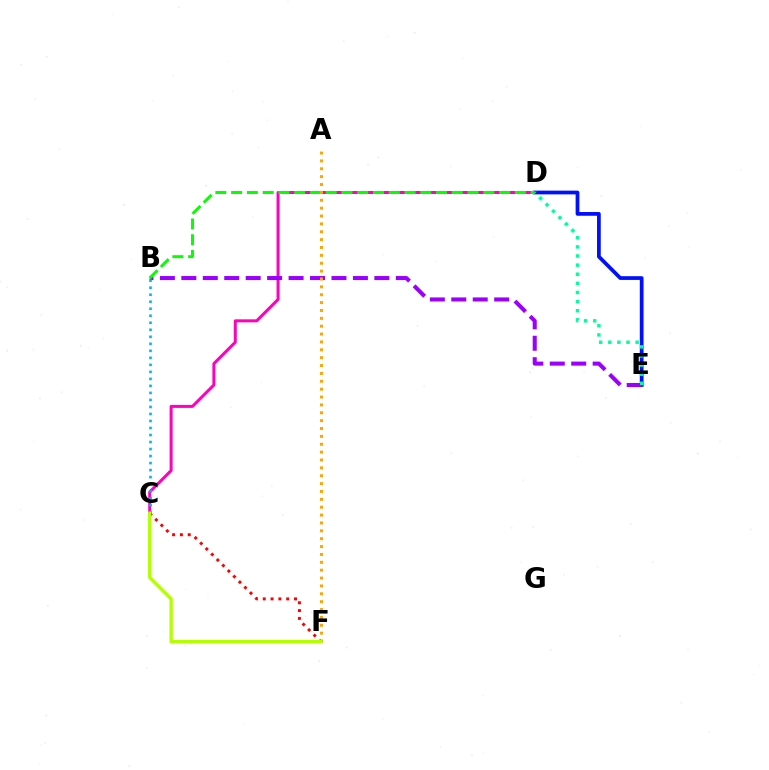{('C', 'D'): [{'color': '#ff00bd', 'line_style': 'solid', 'thickness': 2.16}], ('D', 'E'): [{'color': '#0010ff', 'line_style': 'solid', 'thickness': 2.69}, {'color': '#00ff9d', 'line_style': 'dotted', 'thickness': 2.48}], ('B', 'E'): [{'color': '#9b00ff', 'line_style': 'dashed', 'thickness': 2.91}], ('B', 'D'): [{'color': '#08ff00', 'line_style': 'dashed', 'thickness': 2.14}], ('B', 'C'): [{'color': '#00b5ff', 'line_style': 'dotted', 'thickness': 1.91}], ('C', 'F'): [{'color': '#ff0000', 'line_style': 'dotted', 'thickness': 2.12}, {'color': '#b3ff00', 'line_style': 'solid', 'thickness': 2.39}], ('A', 'F'): [{'color': '#ffa500', 'line_style': 'dotted', 'thickness': 2.14}]}